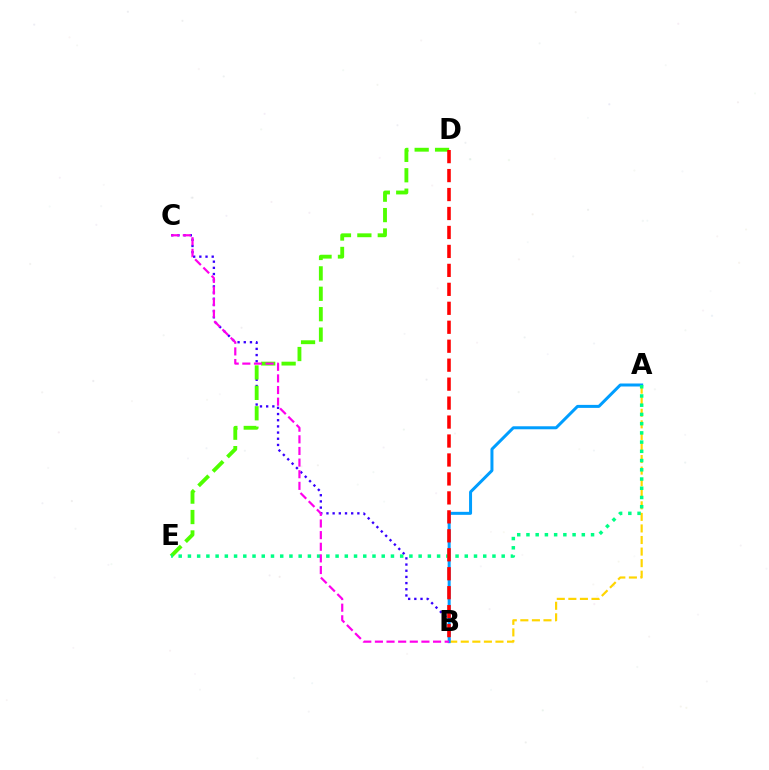{('B', 'C'): [{'color': '#3700ff', 'line_style': 'dotted', 'thickness': 1.68}, {'color': '#ff00ed', 'line_style': 'dashed', 'thickness': 1.58}], ('A', 'B'): [{'color': '#ffd500', 'line_style': 'dashed', 'thickness': 1.57}, {'color': '#009eff', 'line_style': 'solid', 'thickness': 2.16}], ('D', 'E'): [{'color': '#4fff00', 'line_style': 'dashed', 'thickness': 2.77}], ('A', 'E'): [{'color': '#00ff86', 'line_style': 'dotted', 'thickness': 2.51}], ('B', 'D'): [{'color': '#ff0000', 'line_style': 'dashed', 'thickness': 2.58}]}